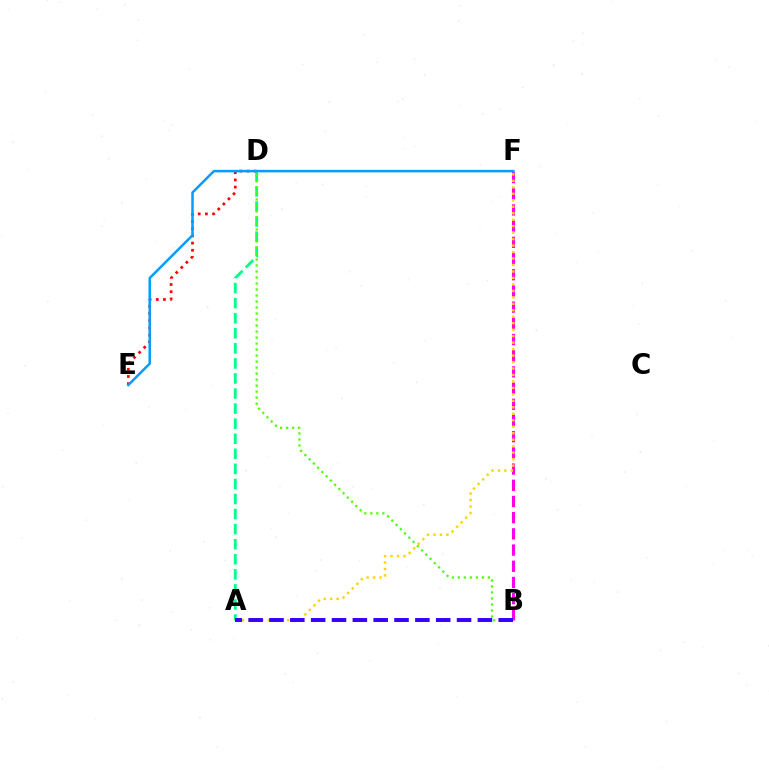{('D', 'E'): [{'color': '#ff0000', 'line_style': 'dotted', 'thickness': 1.95}], ('A', 'D'): [{'color': '#00ff86', 'line_style': 'dashed', 'thickness': 2.05}], ('B', 'F'): [{'color': '#ff00ed', 'line_style': 'dashed', 'thickness': 2.2}], ('B', 'D'): [{'color': '#4fff00', 'line_style': 'dotted', 'thickness': 1.63}], ('A', 'F'): [{'color': '#ffd500', 'line_style': 'dotted', 'thickness': 1.76}], ('E', 'F'): [{'color': '#009eff', 'line_style': 'solid', 'thickness': 1.81}], ('A', 'B'): [{'color': '#3700ff', 'line_style': 'dashed', 'thickness': 2.83}]}